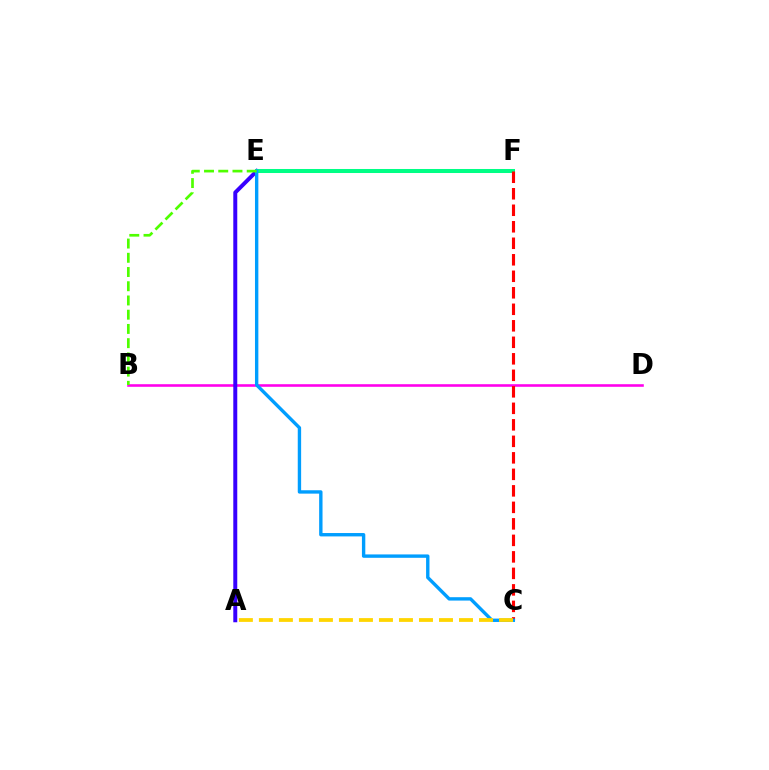{('B', 'D'): [{'color': '#ff00ed', 'line_style': 'solid', 'thickness': 1.87}], ('A', 'E'): [{'color': '#3700ff', 'line_style': 'solid', 'thickness': 2.86}], ('E', 'F'): [{'color': '#00ff86', 'line_style': 'solid', 'thickness': 2.9}], ('C', 'F'): [{'color': '#ff0000', 'line_style': 'dashed', 'thickness': 2.24}], ('C', 'E'): [{'color': '#009eff', 'line_style': 'solid', 'thickness': 2.43}], ('A', 'C'): [{'color': '#ffd500', 'line_style': 'dashed', 'thickness': 2.72}], ('B', 'E'): [{'color': '#4fff00', 'line_style': 'dashed', 'thickness': 1.93}]}